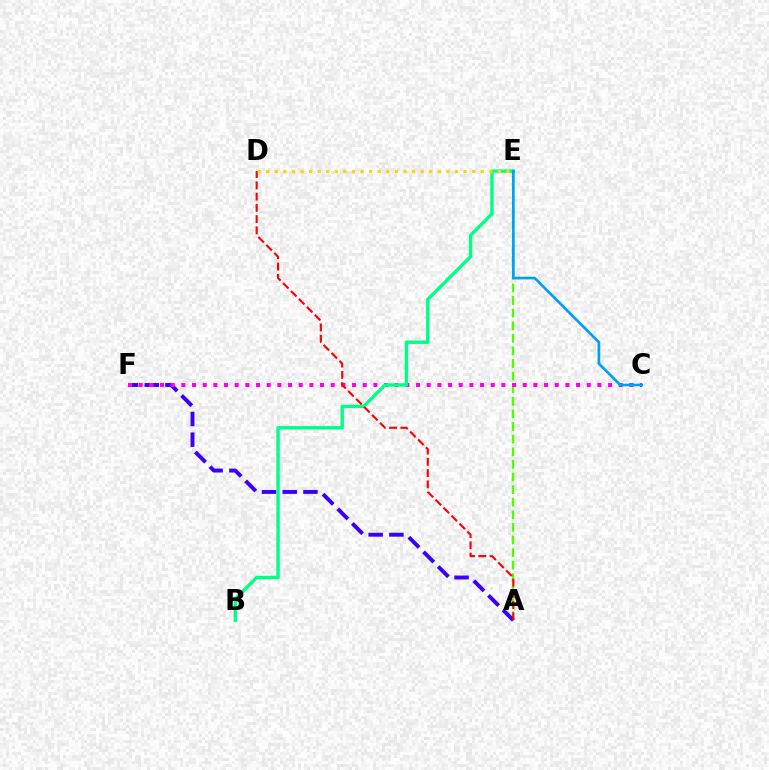{('A', 'E'): [{'color': '#4fff00', 'line_style': 'dashed', 'thickness': 1.71}], ('A', 'F'): [{'color': '#3700ff', 'line_style': 'dashed', 'thickness': 2.82}], ('C', 'F'): [{'color': '#ff00ed', 'line_style': 'dotted', 'thickness': 2.9}], ('B', 'E'): [{'color': '#00ff86', 'line_style': 'solid', 'thickness': 2.43}], ('D', 'E'): [{'color': '#ffd500', 'line_style': 'dotted', 'thickness': 2.33}], ('C', 'E'): [{'color': '#009eff', 'line_style': 'solid', 'thickness': 1.93}], ('A', 'D'): [{'color': '#ff0000', 'line_style': 'dashed', 'thickness': 1.53}]}